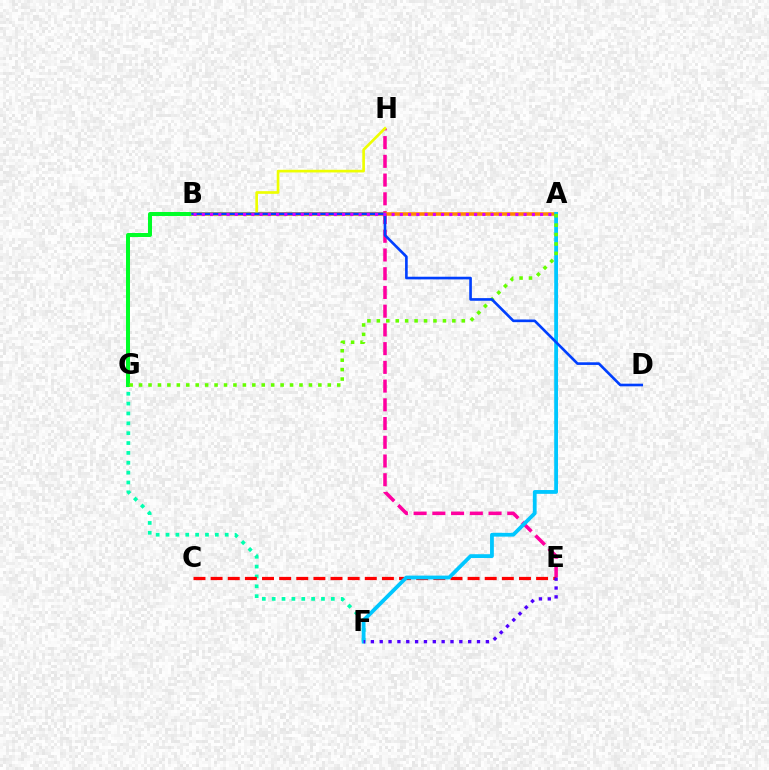{('E', 'H'): [{'color': '#ff00a0', 'line_style': 'dashed', 'thickness': 2.54}], ('F', 'G'): [{'color': '#00ffaf', 'line_style': 'dotted', 'thickness': 2.68}], ('B', 'G'): [{'color': '#00ff27', 'line_style': 'solid', 'thickness': 2.87}], ('A', 'B'): [{'color': '#ff8800', 'line_style': 'solid', 'thickness': 2.55}, {'color': '#d600ff', 'line_style': 'dotted', 'thickness': 2.24}], ('C', 'E'): [{'color': '#ff0000', 'line_style': 'dashed', 'thickness': 2.33}], ('A', 'F'): [{'color': '#00c7ff', 'line_style': 'solid', 'thickness': 2.74}], ('E', 'F'): [{'color': '#4f00ff', 'line_style': 'dotted', 'thickness': 2.4}], ('A', 'G'): [{'color': '#66ff00', 'line_style': 'dotted', 'thickness': 2.56}], ('B', 'H'): [{'color': '#eeff00', 'line_style': 'solid', 'thickness': 1.92}], ('B', 'D'): [{'color': '#003fff', 'line_style': 'solid', 'thickness': 1.91}]}